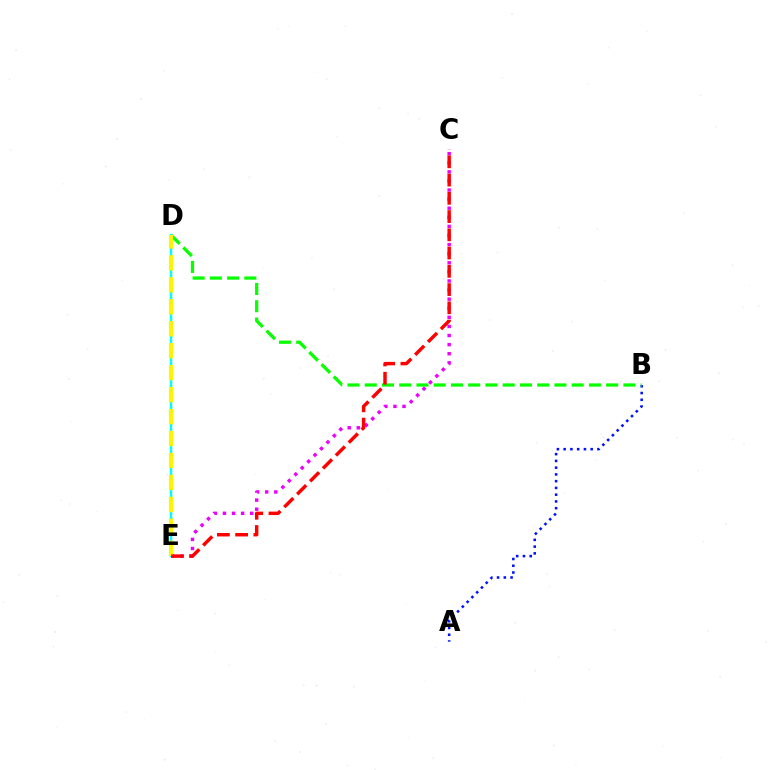{('A', 'B'): [{'color': '#0010ff', 'line_style': 'dotted', 'thickness': 1.84}], ('C', 'E'): [{'color': '#ee00ff', 'line_style': 'dotted', 'thickness': 2.47}, {'color': '#ff0000', 'line_style': 'dashed', 'thickness': 2.48}], ('D', 'E'): [{'color': '#00fff6', 'line_style': 'solid', 'thickness': 1.8}, {'color': '#fcf500', 'line_style': 'dashed', 'thickness': 2.98}], ('B', 'D'): [{'color': '#08ff00', 'line_style': 'dashed', 'thickness': 2.34}]}